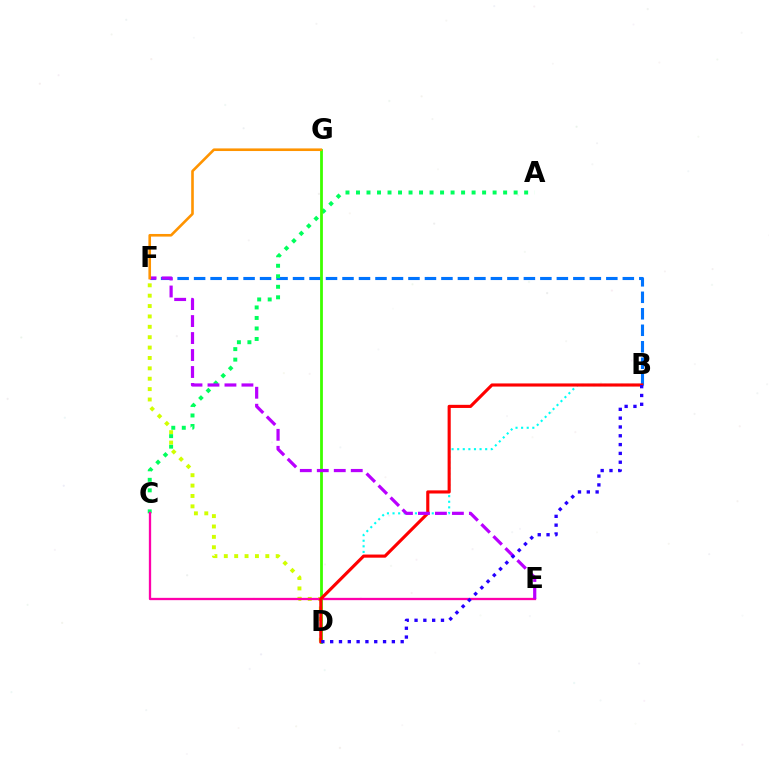{('B', 'F'): [{'color': '#0074ff', 'line_style': 'dashed', 'thickness': 2.24}], ('A', 'C'): [{'color': '#00ff5c', 'line_style': 'dotted', 'thickness': 2.86}], ('D', 'F'): [{'color': '#d1ff00', 'line_style': 'dotted', 'thickness': 2.82}], ('C', 'E'): [{'color': '#ff00ac', 'line_style': 'solid', 'thickness': 1.66}], ('B', 'D'): [{'color': '#00fff6', 'line_style': 'dotted', 'thickness': 1.52}, {'color': '#ff0000', 'line_style': 'solid', 'thickness': 2.25}, {'color': '#2500ff', 'line_style': 'dotted', 'thickness': 2.39}], ('D', 'G'): [{'color': '#3dff00', 'line_style': 'solid', 'thickness': 2.01}], ('E', 'F'): [{'color': '#b900ff', 'line_style': 'dashed', 'thickness': 2.31}], ('F', 'G'): [{'color': '#ff9400', 'line_style': 'solid', 'thickness': 1.89}]}